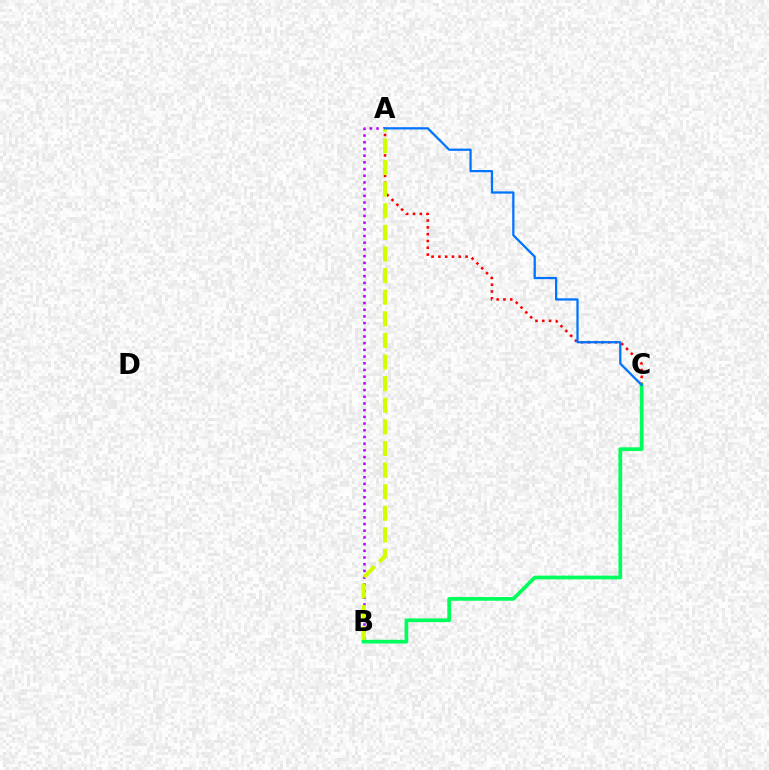{('A', 'B'): [{'color': '#b900ff', 'line_style': 'dotted', 'thickness': 1.82}, {'color': '#d1ff00', 'line_style': 'dashed', 'thickness': 2.94}], ('A', 'C'): [{'color': '#ff0000', 'line_style': 'dotted', 'thickness': 1.85}, {'color': '#0074ff', 'line_style': 'solid', 'thickness': 1.62}], ('B', 'C'): [{'color': '#00ff5c', 'line_style': 'solid', 'thickness': 2.68}]}